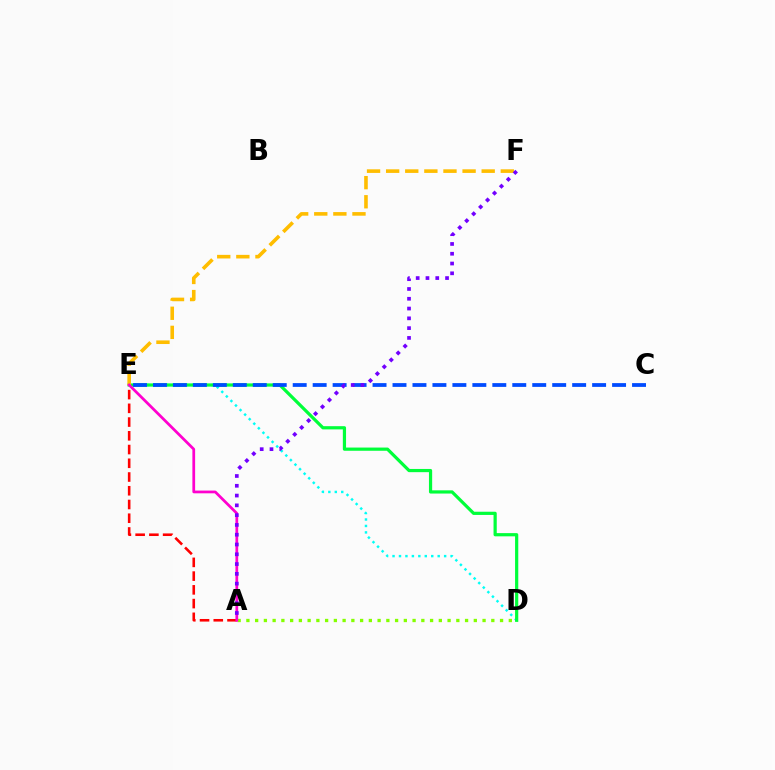{('D', 'E'): [{'color': '#00fff6', 'line_style': 'dotted', 'thickness': 1.75}, {'color': '#00ff39', 'line_style': 'solid', 'thickness': 2.31}], ('A', 'E'): [{'color': '#ff0000', 'line_style': 'dashed', 'thickness': 1.87}, {'color': '#ff00cf', 'line_style': 'solid', 'thickness': 1.97}], ('A', 'D'): [{'color': '#84ff00', 'line_style': 'dotted', 'thickness': 2.38}], ('C', 'E'): [{'color': '#004bff', 'line_style': 'dashed', 'thickness': 2.71}], ('E', 'F'): [{'color': '#ffbd00', 'line_style': 'dashed', 'thickness': 2.6}], ('A', 'F'): [{'color': '#7200ff', 'line_style': 'dotted', 'thickness': 2.66}]}